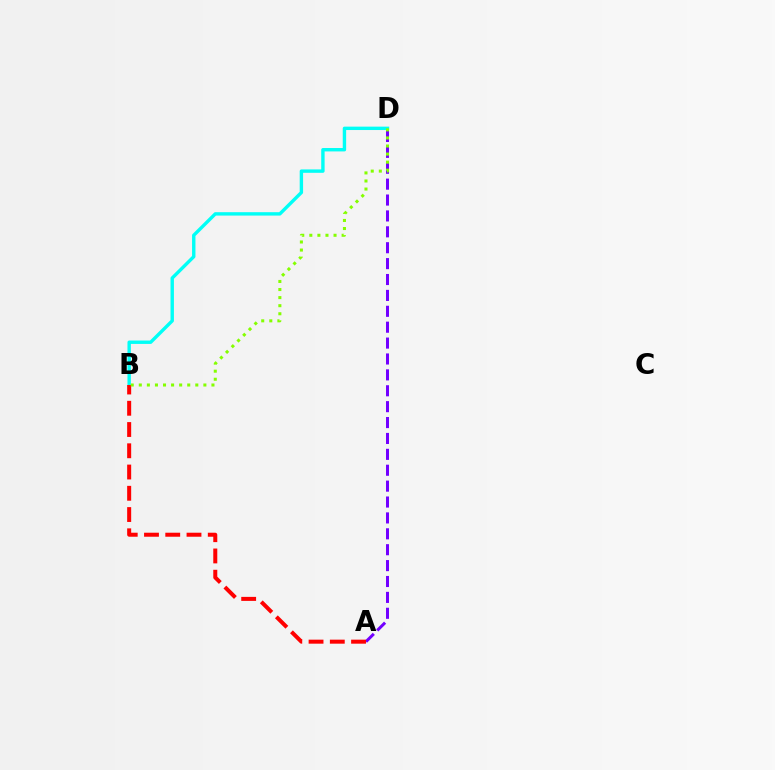{('A', 'D'): [{'color': '#7200ff', 'line_style': 'dashed', 'thickness': 2.16}], ('B', 'D'): [{'color': '#00fff6', 'line_style': 'solid', 'thickness': 2.44}, {'color': '#84ff00', 'line_style': 'dotted', 'thickness': 2.19}], ('A', 'B'): [{'color': '#ff0000', 'line_style': 'dashed', 'thickness': 2.89}]}